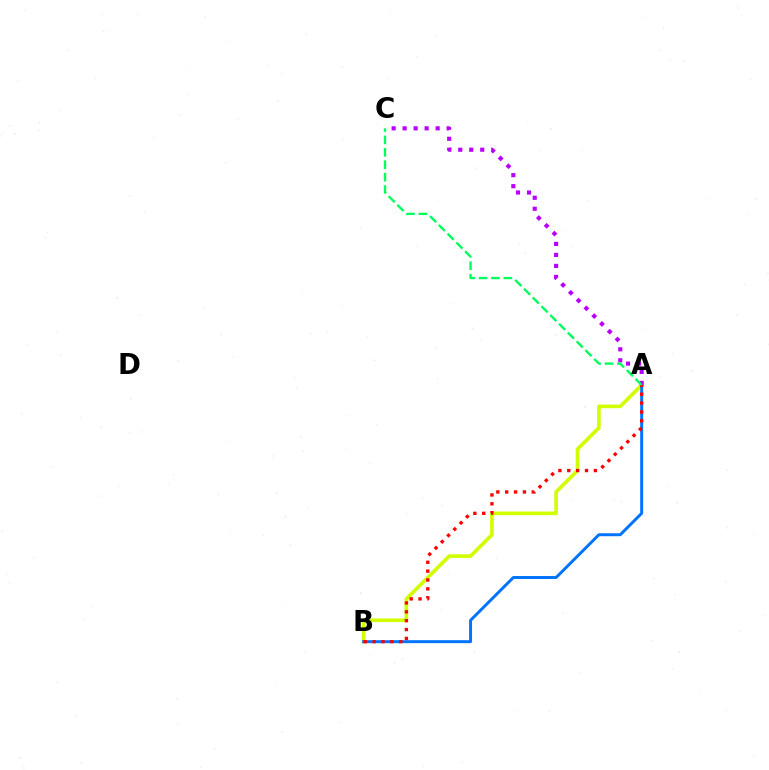{('A', 'B'): [{'color': '#d1ff00', 'line_style': 'solid', 'thickness': 2.62}, {'color': '#0074ff', 'line_style': 'solid', 'thickness': 2.13}, {'color': '#ff0000', 'line_style': 'dotted', 'thickness': 2.41}], ('A', 'C'): [{'color': '#b900ff', 'line_style': 'dotted', 'thickness': 2.99}, {'color': '#00ff5c', 'line_style': 'dashed', 'thickness': 1.69}]}